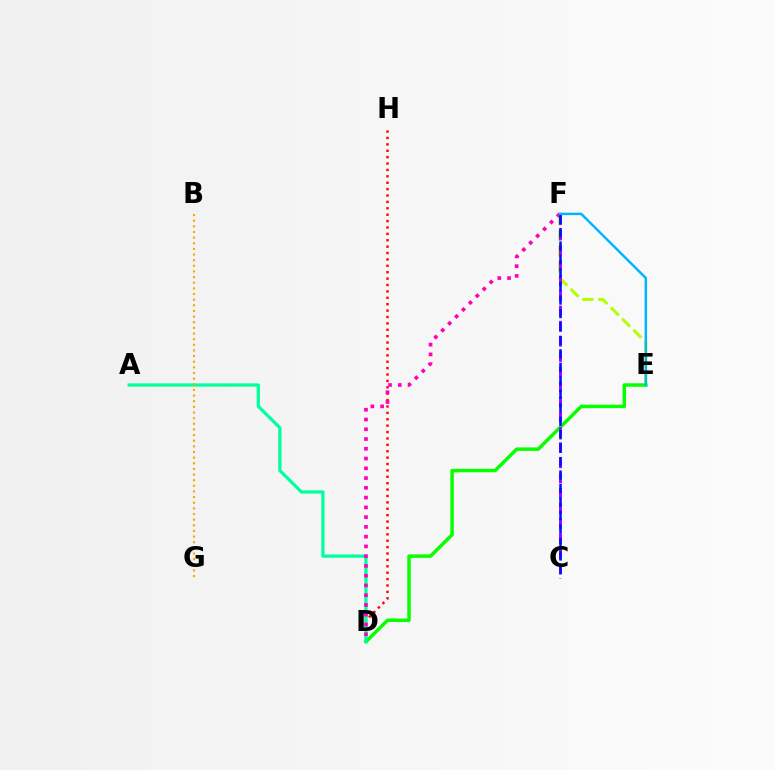{('D', 'E'): [{'color': '#08ff00', 'line_style': 'solid', 'thickness': 2.5}], ('D', 'H'): [{'color': '#ff0000', 'line_style': 'dotted', 'thickness': 1.74}], ('A', 'D'): [{'color': '#00ff9d', 'line_style': 'solid', 'thickness': 2.33}], ('E', 'F'): [{'color': '#b3ff00', 'line_style': 'dashed', 'thickness': 2.16}, {'color': '#00b5ff', 'line_style': 'solid', 'thickness': 1.76}], ('D', 'F'): [{'color': '#ff00bd', 'line_style': 'dotted', 'thickness': 2.65}], ('B', 'G'): [{'color': '#ffa500', 'line_style': 'dotted', 'thickness': 1.53}], ('C', 'F'): [{'color': '#9b00ff', 'line_style': 'dashed', 'thickness': 2.06}, {'color': '#0010ff', 'line_style': 'dashed', 'thickness': 1.83}]}